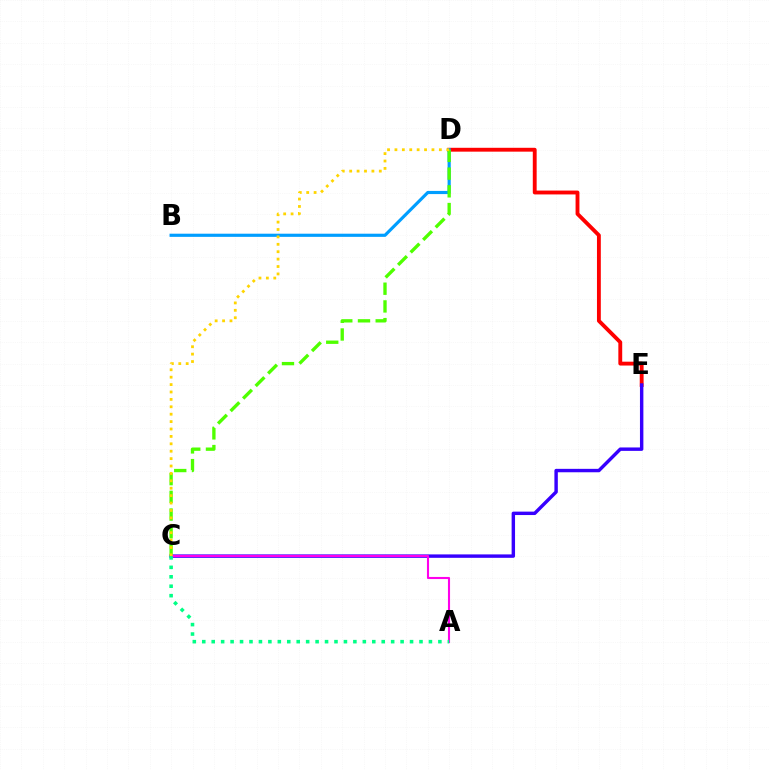{('D', 'E'): [{'color': '#ff0000', 'line_style': 'solid', 'thickness': 2.78}], ('C', 'E'): [{'color': '#3700ff', 'line_style': 'solid', 'thickness': 2.46}], ('B', 'D'): [{'color': '#009eff', 'line_style': 'solid', 'thickness': 2.27}], ('C', 'D'): [{'color': '#4fff00', 'line_style': 'dashed', 'thickness': 2.41}, {'color': '#ffd500', 'line_style': 'dotted', 'thickness': 2.01}], ('A', 'C'): [{'color': '#ff00ed', 'line_style': 'solid', 'thickness': 1.52}, {'color': '#00ff86', 'line_style': 'dotted', 'thickness': 2.57}]}